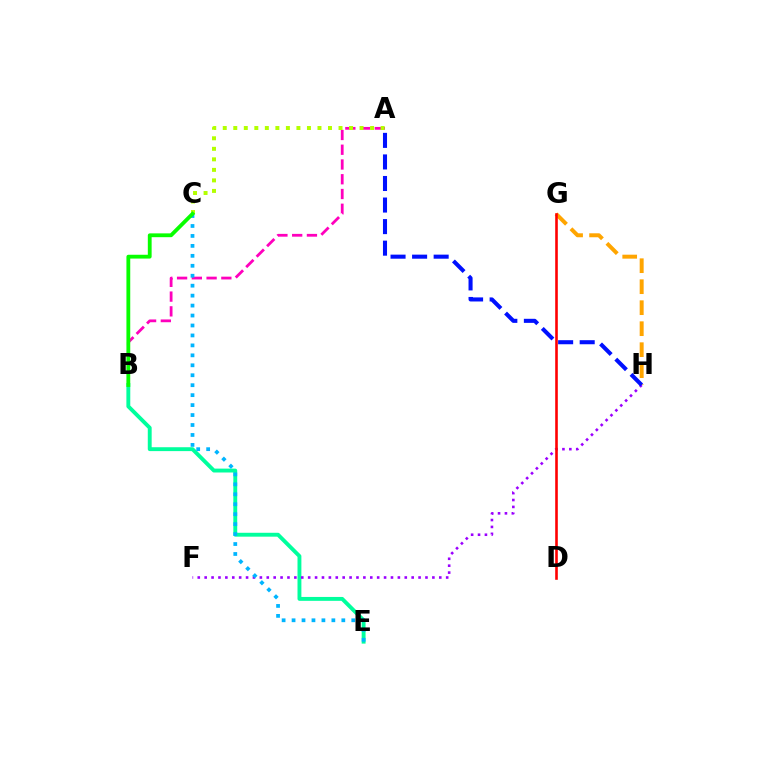{('A', 'B'): [{'color': '#ff00bd', 'line_style': 'dashed', 'thickness': 2.0}], ('B', 'E'): [{'color': '#00ff9d', 'line_style': 'solid', 'thickness': 2.8}], ('F', 'H'): [{'color': '#9b00ff', 'line_style': 'dotted', 'thickness': 1.87}], ('C', 'E'): [{'color': '#00b5ff', 'line_style': 'dotted', 'thickness': 2.7}], ('G', 'H'): [{'color': '#ffa500', 'line_style': 'dashed', 'thickness': 2.85}], ('A', 'C'): [{'color': '#b3ff00', 'line_style': 'dotted', 'thickness': 2.86}], ('D', 'G'): [{'color': '#ff0000', 'line_style': 'solid', 'thickness': 1.88}], ('B', 'C'): [{'color': '#08ff00', 'line_style': 'solid', 'thickness': 2.74}], ('A', 'H'): [{'color': '#0010ff', 'line_style': 'dashed', 'thickness': 2.93}]}